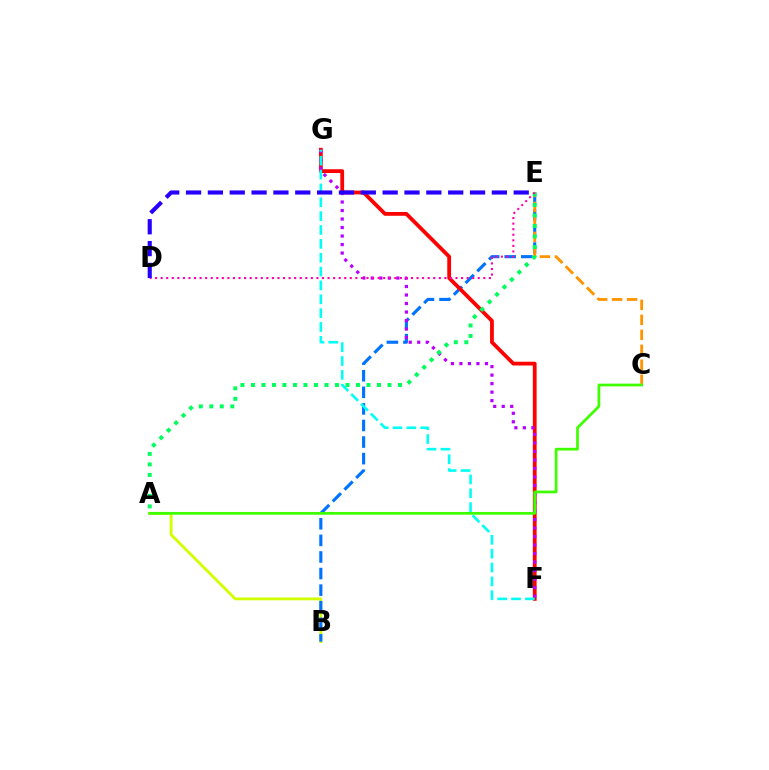{('A', 'B'): [{'color': '#d1ff00', 'line_style': 'solid', 'thickness': 2.04}], ('B', 'E'): [{'color': '#0074ff', 'line_style': 'dashed', 'thickness': 2.25}], ('F', 'G'): [{'color': '#ff0000', 'line_style': 'solid', 'thickness': 2.73}, {'color': '#b900ff', 'line_style': 'dotted', 'thickness': 2.31}, {'color': '#00fff6', 'line_style': 'dashed', 'thickness': 1.88}], ('C', 'E'): [{'color': '#ff9400', 'line_style': 'dashed', 'thickness': 2.04}], ('A', 'C'): [{'color': '#3dff00', 'line_style': 'solid', 'thickness': 1.96}], ('A', 'E'): [{'color': '#00ff5c', 'line_style': 'dotted', 'thickness': 2.85}], ('D', 'E'): [{'color': '#ff00ac', 'line_style': 'dotted', 'thickness': 1.51}, {'color': '#2500ff', 'line_style': 'dashed', 'thickness': 2.97}]}